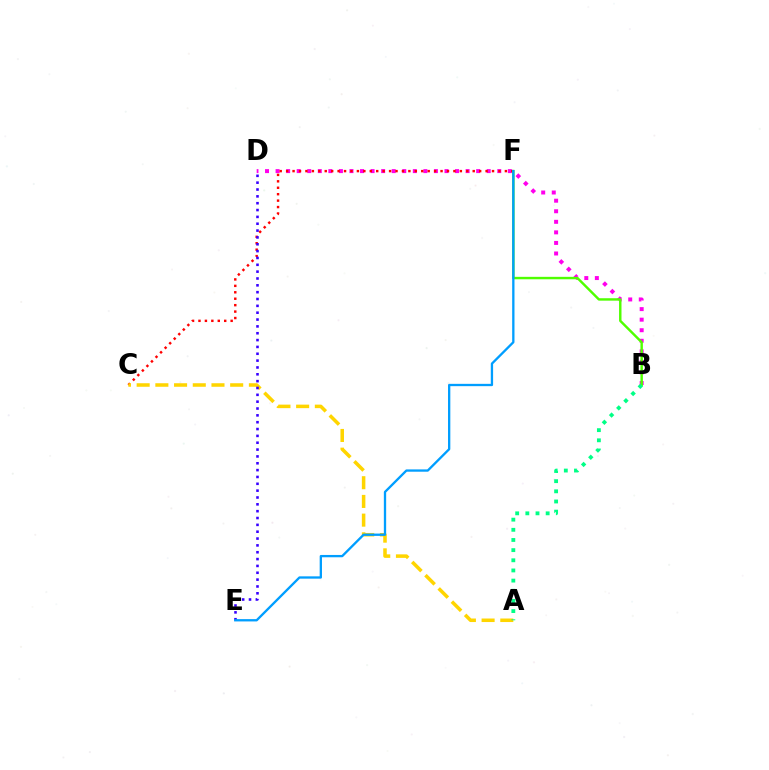{('B', 'D'): [{'color': '#ff00ed', 'line_style': 'dotted', 'thickness': 2.87}], ('C', 'F'): [{'color': '#ff0000', 'line_style': 'dotted', 'thickness': 1.75}], ('A', 'C'): [{'color': '#ffd500', 'line_style': 'dashed', 'thickness': 2.54}], ('B', 'F'): [{'color': '#4fff00', 'line_style': 'solid', 'thickness': 1.75}], ('D', 'E'): [{'color': '#3700ff', 'line_style': 'dotted', 'thickness': 1.86}], ('E', 'F'): [{'color': '#009eff', 'line_style': 'solid', 'thickness': 1.67}], ('A', 'B'): [{'color': '#00ff86', 'line_style': 'dotted', 'thickness': 2.76}]}